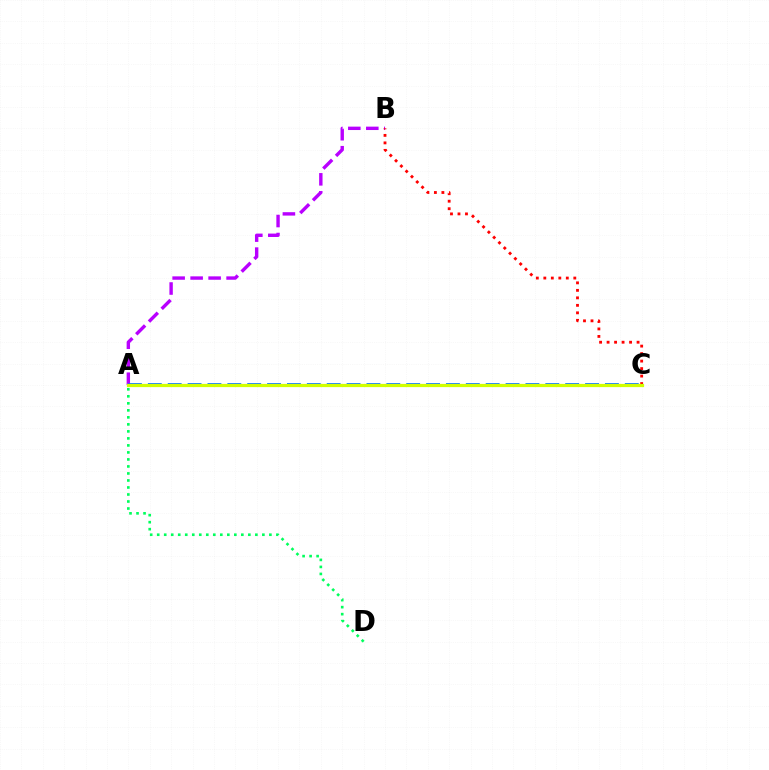{('A', 'B'): [{'color': '#b900ff', 'line_style': 'dashed', 'thickness': 2.44}], ('A', 'D'): [{'color': '#00ff5c', 'line_style': 'dotted', 'thickness': 1.9}], ('A', 'C'): [{'color': '#0074ff', 'line_style': 'dashed', 'thickness': 2.7}, {'color': '#d1ff00', 'line_style': 'solid', 'thickness': 2.32}], ('B', 'C'): [{'color': '#ff0000', 'line_style': 'dotted', 'thickness': 2.04}]}